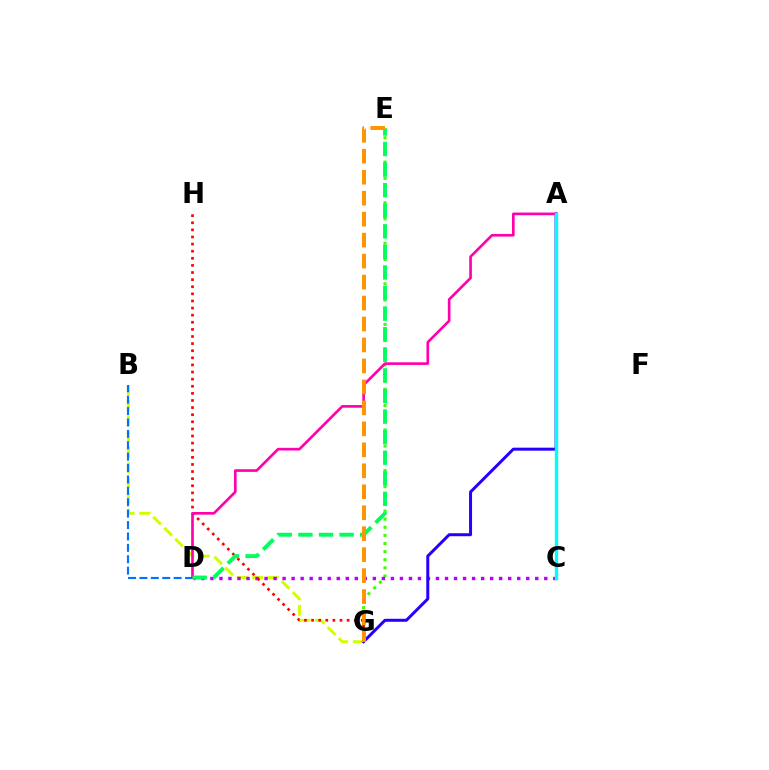{('B', 'G'): [{'color': '#d1ff00', 'line_style': 'dashed', 'thickness': 2.11}], ('E', 'G'): [{'color': '#3dff00', 'line_style': 'dotted', 'thickness': 2.2}, {'color': '#ff9400', 'line_style': 'dashed', 'thickness': 2.85}], ('C', 'D'): [{'color': '#b900ff', 'line_style': 'dotted', 'thickness': 2.45}], ('G', 'H'): [{'color': '#ff0000', 'line_style': 'dotted', 'thickness': 1.93}], ('B', 'D'): [{'color': '#0074ff', 'line_style': 'dashed', 'thickness': 1.55}], ('A', 'G'): [{'color': '#2500ff', 'line_style': 'solid', 'thickness': 2.15}], ('A', 'D'): [{'color': '#ff00ac', 'line_style': 'solid', 'thickness': 1.91}], ('D', 'E'): [{'color': '#00ff5c', 'line_style': 'dashed', 'thickness': 2.8}], ('A', 'C'): [{'color': '#00fff6', 'line_style': 'solid', 'thickness': 2.45}]}